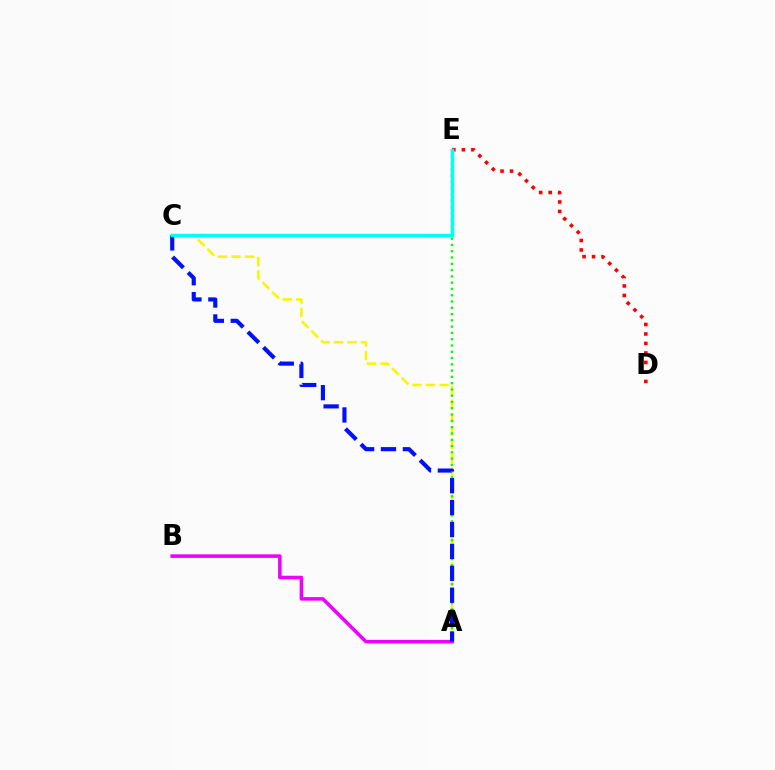{('A', 'B'): [{'color': '#ee00ff', 'line_style': 'solid', 'thickness': 2.55}], ('A', 'C'): [{'color': '#fcf500', 'line_style': 'dashed', 'thickness': 1.84}, {'color': '#0010ff', 'line_style': 'dashed', 'thickness': 2.97}], ('D', 'E'): [{'color': '#ff0000', 'line_style': 'dotted', 'thickness': 2.58}], ('A', 'E'): [{'color': '#08ff00', 'line_style': 'dotted', 'thickness': 1.71}], ('C', 'E'): [{'color': '#00fff6', 'line_style': 'solid', 'thickness': 2.5}]}